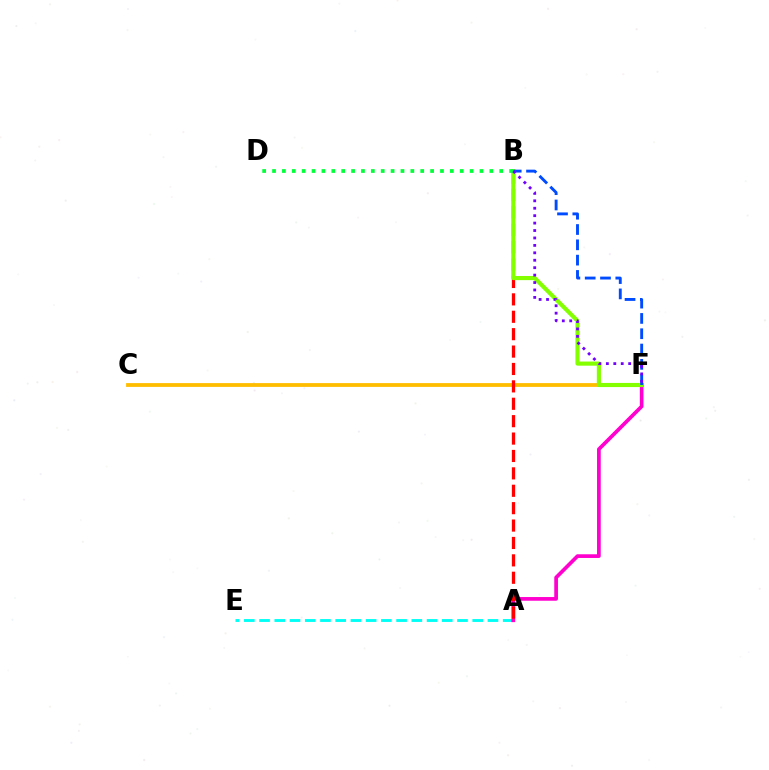{('A', 'E'): [{'color': '#00fff6', 'line_style': 'dashed', 'thickness': 2.07}], ('C', 'F'): [{'color': '#ffbd00', 'line_style': 'solid', 'thickness': 2.73}], ('A', 'F'): [{'color': '#ff00cf', 'line_style': 'solid', 'thickness': 2.66}], ('A', 'B'): [{'color': '#ff0000', 'line_style': 'dashed', 'thickness': 2.36}], ('B', 'F'): [{'color': '#84ff00', 'line_style': 'solid', 'thickness': 2.97}, {'color': '#004bff', 'line_style': 'dashed', 'thickness': 2.08}, {'color': '#7200ff', 'line_style': 'dotted', 'thickness': 2.02}], ('B', 'D'): [{'color': '#00ff39', 'line_style': 'dotted', 'thickness': 2.68}]}